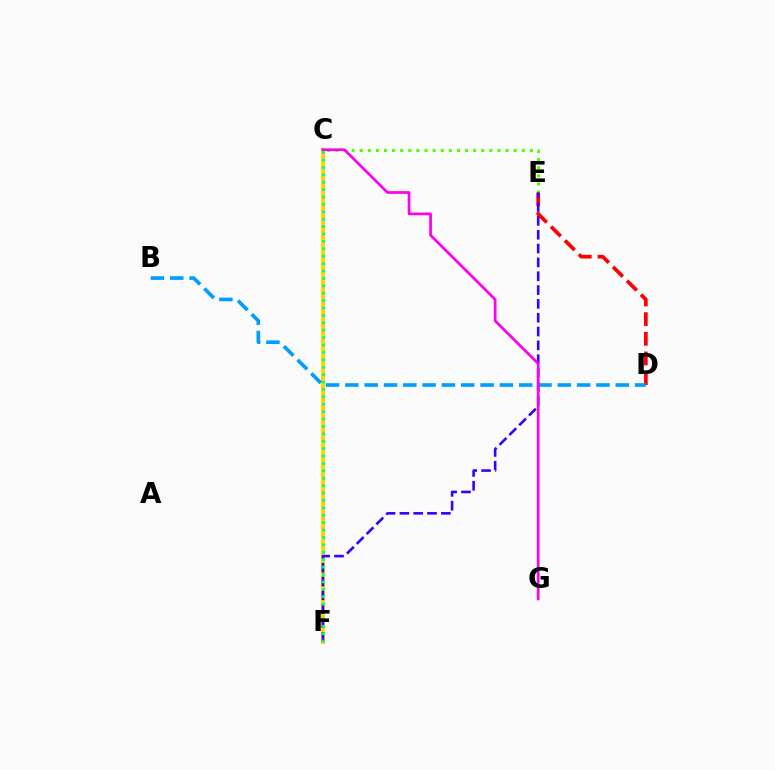{('C', 'E'): [{'color': '#4fff00', 'line_style': 'dotted', 'thickness': 2.2}], ('C', 'F'): [{'color': '#ffd500', 'line_style': 'solid', 'thickness': 2.96}, {'color': '#00ff86', 'line_style': 'dotted', 'thickness': 2.01}], ('D', 'E'): [{'color': '#ff0000', 'line_style': 'dashed', 'thickness': 2.67}], ('E', 'F'): [{'color': '#3700ff', 'line_style': 'dashed', 'thickness': 1.88}], ('B', 'D'): [{'color': '#009eff', 'line_style': 'dashed', 'thickness': 2.62}], ('C', 'G'): [{'color': '#ff00ed', 'line_style': 'solid', 'thickness': 1.96}]}